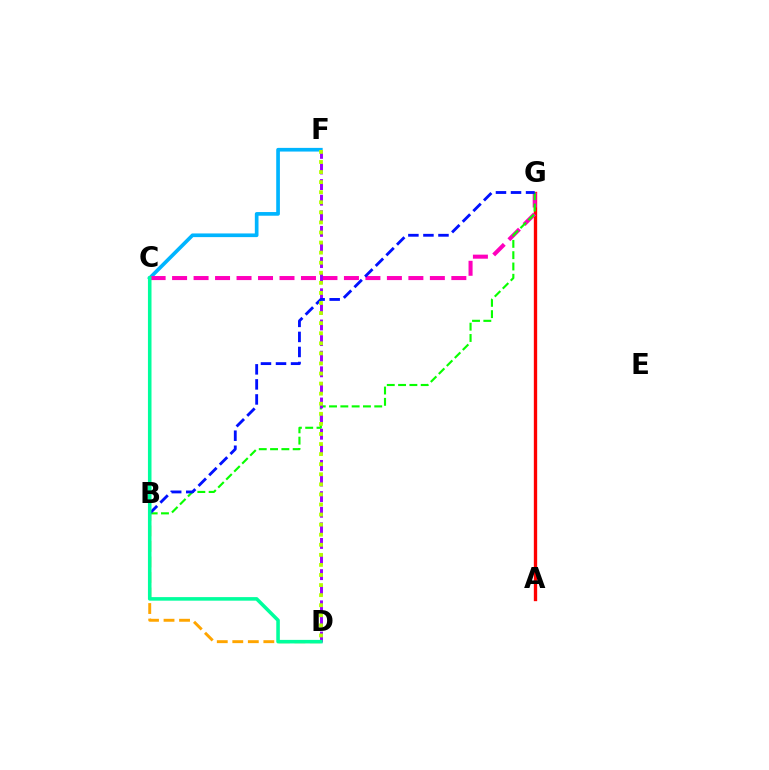{('A', 'G'): [{'color': '#ff0000', 'line_style': 'solid', 'thickness': 2.4}], ('C', 'F'): [{'color': '#00b5ff', 'line_style': 'solid', 'thickness': 2.65}], ('C', 'G'): [{'color': '#ff00bd', 'line_style': 'dashed', 'thickness': 2.92}], ('B', 'G'): [{'color': '#08ff00', 'line_style': 'dashed', 'thickness': 1.54}, {'color': '#0010ff', 'line_style': 'dashed', 'thickness': 2.04}], ('D', 'F'): [{'color': '#9b00ff', 'line_style': 'dashed', 'thickness': 2.12}, {'color': '#b3ff00', 'line_style': 'dotted', 'thickness': 2.74}], ('B', 'D'): [{'color': '#ffa500', 'line_style': 'dashed', 'thickness': 2.11}], ('C', 'D'): [{'color': '#00ff9d', 'line_style': 'solid', 'thickness': 2.56}]}